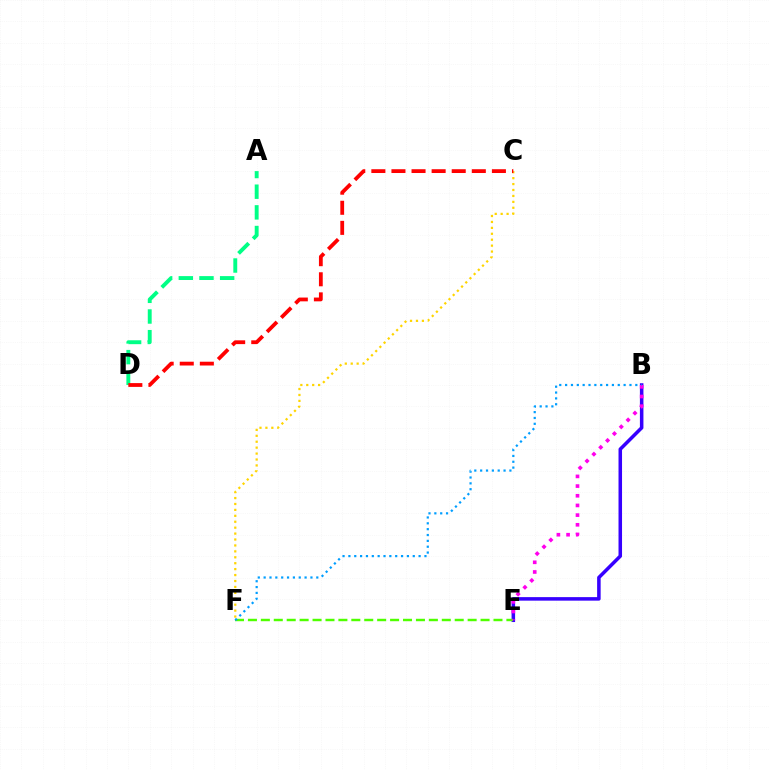{('B', 'E'): [{'color': '#3700ff', 'line_style': 'solid', 'thickness': 2.54}, {'color': '#ff00ed', 'line_style': 'dotted', 'thickness': 2.63}], ('E', 'F'): [{'color': '#4fff00', 'line_style': 'dashed', 'thickness': 1.76}], ('C', 'F'): [{'color': '#ffd500', 'line_style': 'dotted', 'thickness': 1.61}], ('B', 'F'): [{'color': '#009eff', 'line_style': 'dotted', 'thickness': 1.59}], ('A', 'D'): [{'color': '#00ff86', 'line_style': 'dashed', 'thickness': 2.81}], ('C', 'D'): [{'color': '#ff0000', 'line_style': 'dashed', 'thickness': 2.73}]}